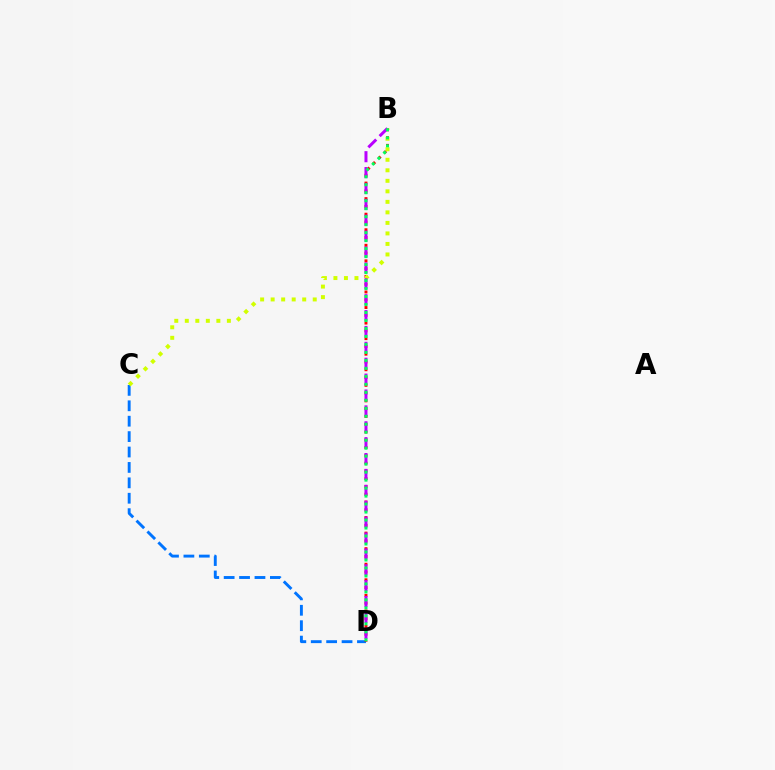{('C', 'D'): [{'color': '#0074ff', 'line_style': 'dashed', 'thickness': 2.09}], ('B', 'D'): [{'color': '#ff0000', 'line_style': 'dotted', 'thickness': 2.11}, {'color': '#b900ff', 'line_style': 'dashed', 'thickness': 2.16}, {'color': '#00ff5c', 'line_style': 'dotted', 'thickness': 2.17}], ('B', 'C'): [{'color': '#d1ff00', 'line_style': 'dotted', 'thickness': 2.86}]}